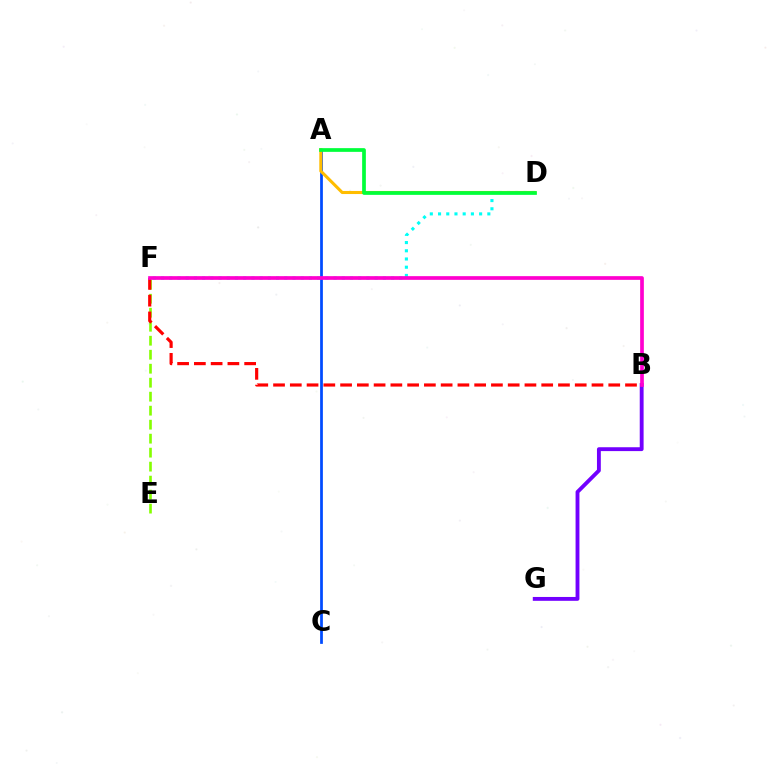{('B', 'G'): [{'color': '#7200ff', 'line_style': 'solid', 'thickness': 2.78}], ('A', 'C'): [{'color': '#004bff', 'line_style': 'solid', 'thickness': 1.98}], ('E', 'F'): [{'color': '#84ff00', 'line_style': 'dashed', 'thickness': 1.9}], ('D', 'F'): [{'color': '#00fff6', 'line_style': 'dotted', 'thickness': 2.23}], ('A', 'D'): [{'color': '#ffbd00', 'line_style': 'solid', 'thickness': 2.21}, {'color': '#00ff39', 'line_style': 'solid', 'thickness': 2.67}], ('B', 'F'): [{'color': '#ff0000', 'line_style': 'dashed', 'thickness': 2.28}, {'color': '#ff00cf', 'line_style': 'solid', 'thickness': 2.67}]}